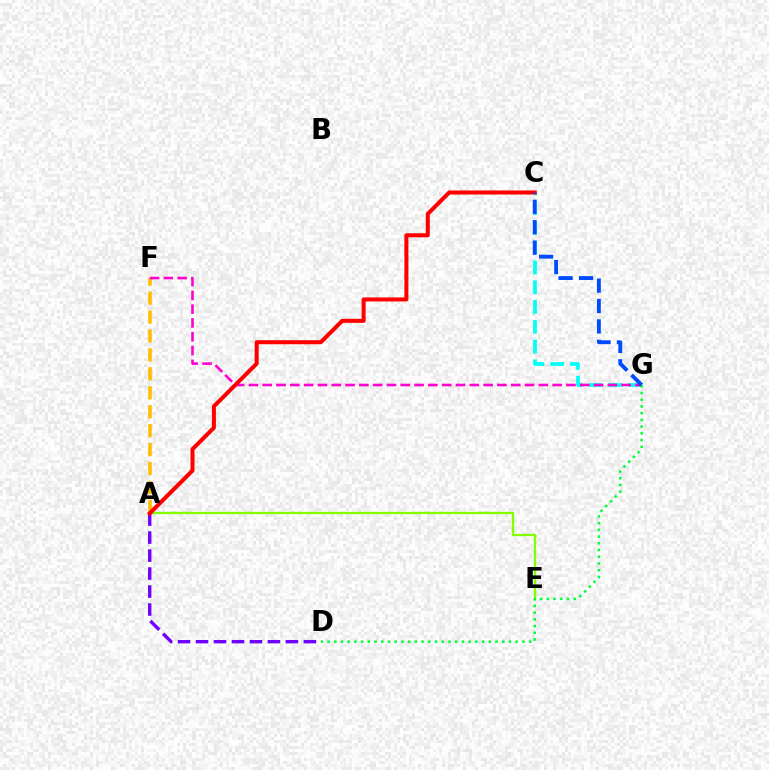{('A', 'E'): [{'color': '#84ff00', 'line_style': 'solid', 'thickness': 1.67}], ('A', 'F'): [{'color': '#ffbd00', 'line_style': 'dashed', 'thickness': 2.57}], ('A', 'D'): [{'color': '#7200ff', 'line_style': 'dashed', 'thickness': 2.44}], ('C', 'G'): [{'color': '#00fff6', 'line_style': 'dashed', 'thickness': 2.69}, {'color': '#004bff', 'line_style': 'dashed', 'thickness': 2.77}], ('F', 'G'): [{'color': '#ff00cf', 'line_style': 'dashed', 'thickness': 1.88}], ('D', 'G'): [{'color': '#00ff39', 'line_style': 'dotted', 'thickness': 1.83}], ('A', 'C'): [{'color': '#ff0000', 'line_style': 'solid', 'thickness': 2.91}]}